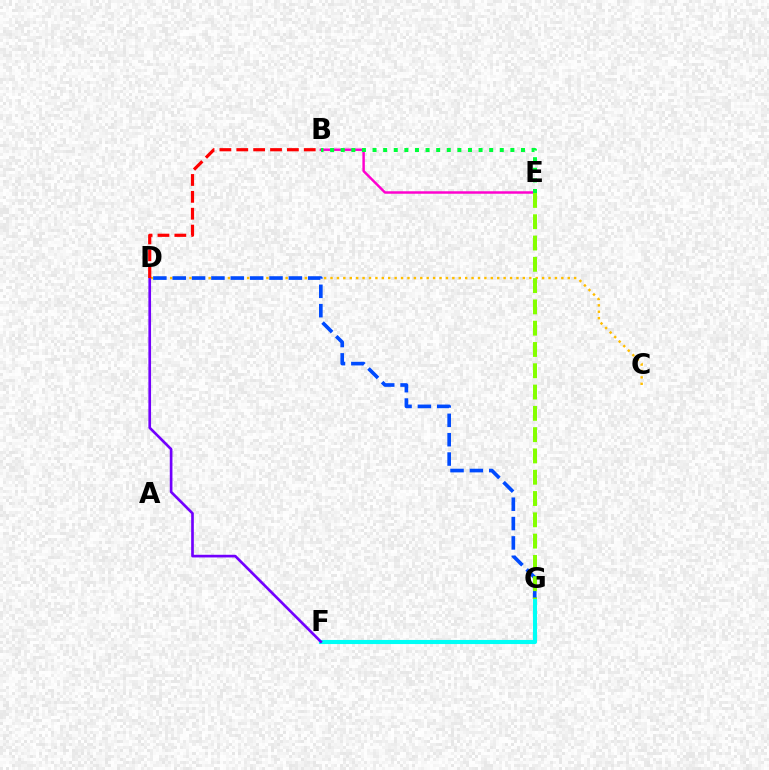{('C', 'D'): [{'color': '#ffbd00', 'line_style': 'dotted', 'thickness': 1.74}], ('B', 'E'): [{'color': '#ff00cf', 'line_style': 'solid', 'thickness': 1.78}, {'color': '#00ff39', 'line_style': 'dotted', 'thickness': 2.88}], ('F', 'G'): [{'color': '#00fff6', 'line_style': 'solid', 'thickness': 2.95}], ('D', 'F'): [{'color': '#7200ff', 'line_style': 'solid', 'thickness': 1.92}], ('D', 'G'): [{'color': '#004bff', 'line_style': 'dashed', 'thickness': 2.63}], ('E', 'G'): [{'color': '#84ff00', 'line_style': 'dashed', 'thickness': 2.89}], ('B', 'D'): [{'color': '#ff0000', 'line_style': 'dashed', 'thickness': 2.29}]}